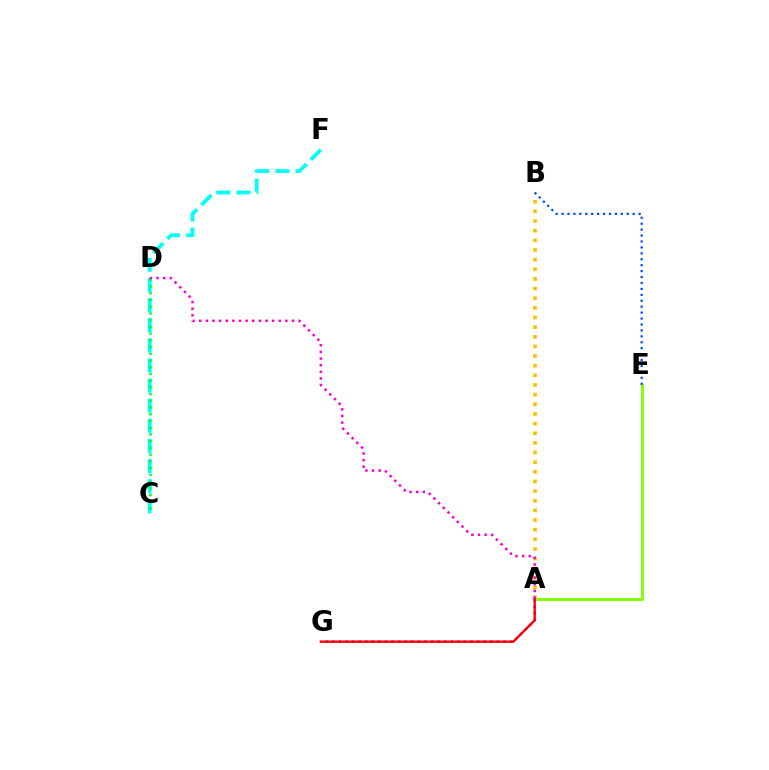{('A', 'E'): [{'color': '#84ff00', 'line_style': 'solid', 'thickness': 2.12}], ('A', 'G'): [{'color': '#7200ff', 'line_style': 'dotted', 'thickness': 1.79}, {'color': '#ff0000', 'line_style': 'solid', 'thickness': 1.7}], ('A', 'B'): [{'color': '#ffbd00', 'line_style': 'dotted', 'thickness': 2.62}], ('C', 'F'): [{'color': '#00fff6', 'line_style': 'dashed', 'thickness': 2.73}], ('C', 'D'): [{'color': '#00ff39', 'line_style': 'dotted', 'thickness': 1.83}], ('A', 'D'): [{'color': '#ff00cf', 'line_style': 'dotted', 'thickness': 1.8}], ('B', 'E'): [{'color': '#004bff', 'line_style': 'dotted', 'thickness': 1.61}]}